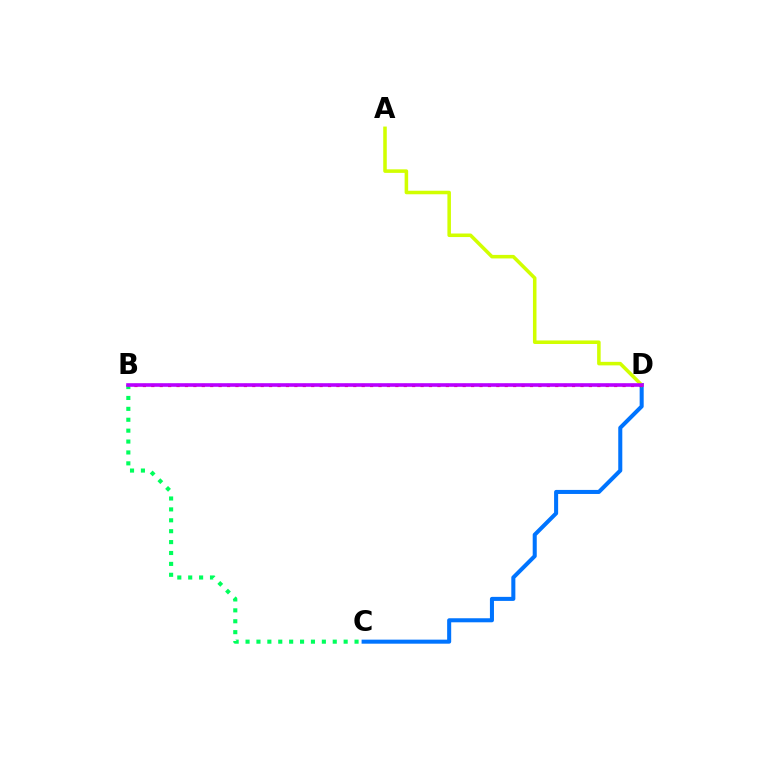{('C', 'D'): [{'color': '#0074ff', 'line_style': 'solid', 'thickness': 2.91}], ('A', 'D'): [{'color': '#d1ff00', 'line_style': 'solid', 'thickness': 2.55}], ('B', 'C'): [{'color': '#00ff5c', 'line_style': 'dotted', 'thickness': 2.96}], ('B', 'D'): [{'color': '#ff0000', 'line_style': 'dotted', 'thickness': 2.29}, {'color': '#b900ff', 'line_style': 'solid', 'thickness': 2.59}]}